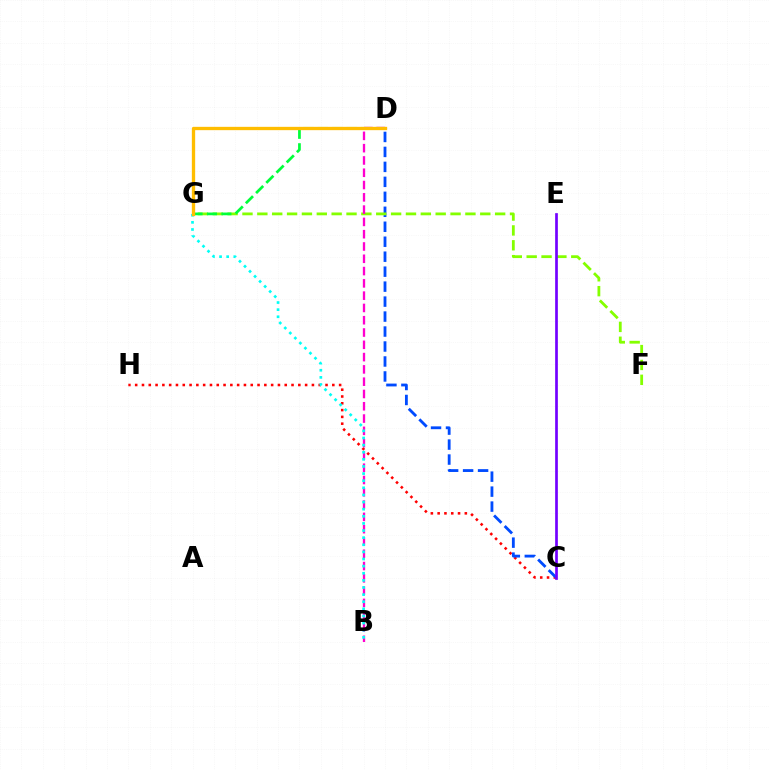{('C', 'H'): [{'color': '#ff0000', 'line_style': 'dotted', 'thickness': 1.85}], ('C', 'D'): [{'color': '#004bff', 'line_style': 'dashed', 'thickness': 2.03}], ('F', 'G'): [{'color': '#84ff00', 'line_style': 'dashed', 'thickness': 2.02}], ('D', 'G'): [{'color': '#00ff39', 'line_style': 'dashed', 'thickness': 1.96}, {'color': '#ffbd00', 'line_style': 'solid', 'thickness': 2.39}], ('B', 'D'): [{'color': '#ff00cf', 'line_style': 'dashed', 'thickness': 1.67}], ('B', 'G'): [{'color': '#00fff6', 'line_style': 'dotted', 'thickness': 1.93}], ('C', 'E'): [{'color': '#7200ff', 'line_style': 'solid', 'thickness': 1.94}]}